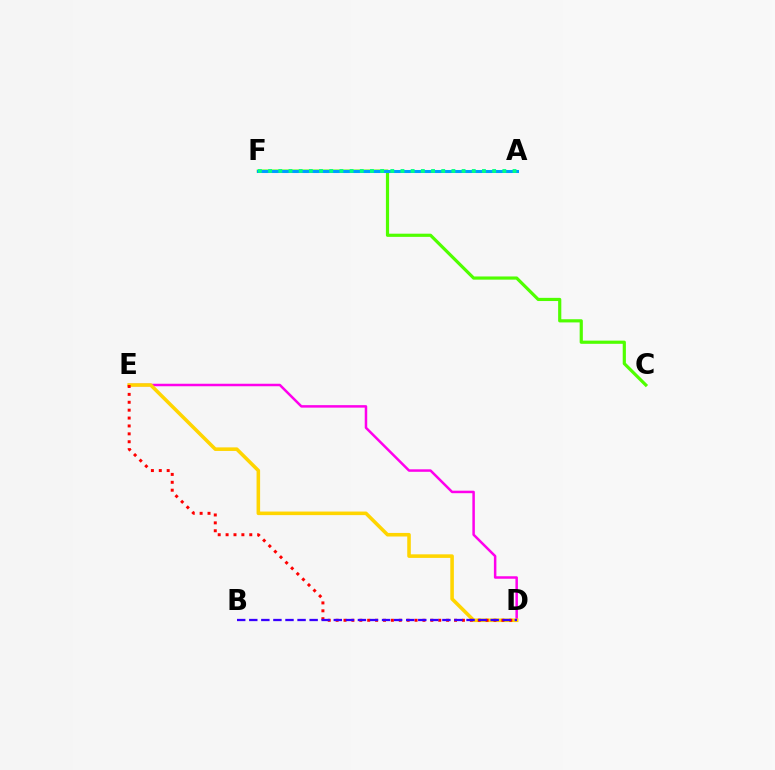{('D', 'E'): [{'color': '#ff00ed', 'line_style': 'solid', 'thickness': 1.8}, {'color': '#ffd500', 'line_style': 'solid', 'thickness': 2.57}, {'color': '#ff0000', 'line_style': 'dotted', 'thickness': 2.14}], ('C', 'F'): [{'color': '#4fff00', 'line_style': 'solid', 'thickness': 2.29}], ('A', 'F'): [{'color': '#009eff', 'line_style': 'solid', 'thickness': 2.18}, {'color': '#00ff86', 'line_style': 'dotted', 'thickness': 2.77}], ('B', 'D'): [{'color': '#3700ff', 'line_style': 'dashed', 'thickness': 1.64}]}